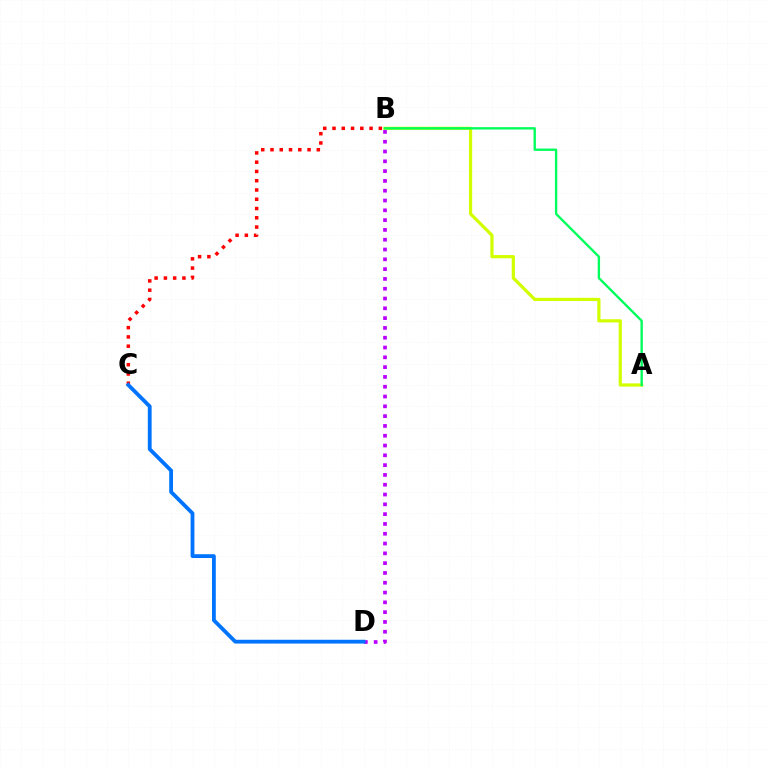{('B', 'C'): [{'color': '#ff0000', 'line_style': 'dotted', 'thickness': 2.52}], ('B', 'D'): [{'color': '#b900ff', 'line_style': 'dotted', 'thickness': 2.66}], ('A', 'B'): [{'color': '#d1ff00', 'line_style': 'solid', 'thickness': 2.32}, {'color': '#00ff5c', 'line_style': 'solid', 'thickness': 1.7}], ('C', 'D'): [{'color': '#0074ff', 'line_style': 'solid', 'thickness': 2.74}]}